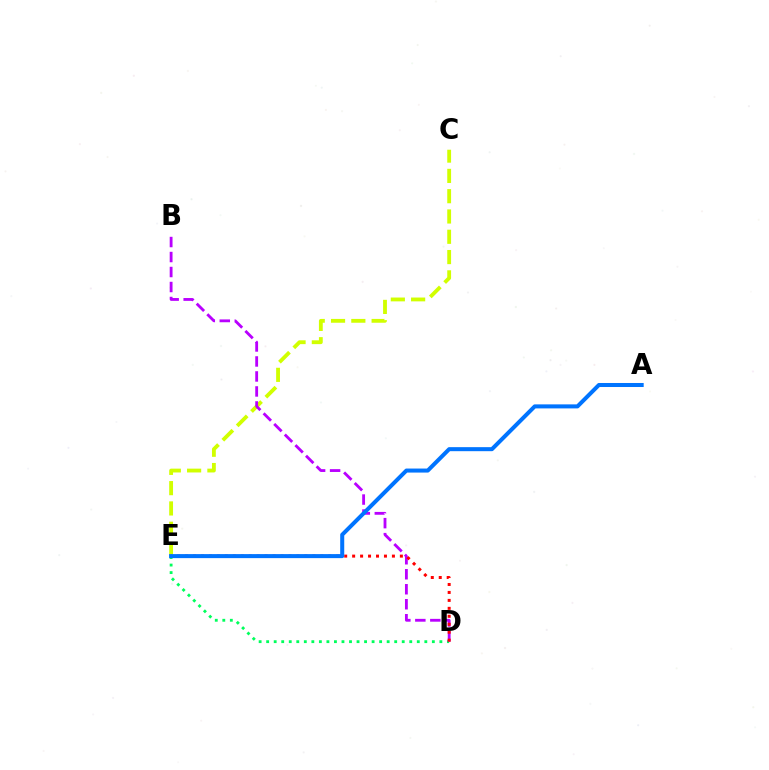{('D', 'E'): [{'color': '#00ff5c', 'line_style': 'dotted', 'thickness': 2.05}, {'color': '#ff0000', 'line_style': 'dotted', 'thickness': 2.16}], ('C', 'E'): [{'color': '#d1ff00', 'line_style': 'dashed', 'thickness': 2.76}], ('B', 'D'): [{'color': '#b900ff', 'line_style': 'dashed', 'thickness': 2.04}], ('A', 'E'): [{'color': '#0074ff', 'line_style': 'solid', 'thickness': 2.9}]}